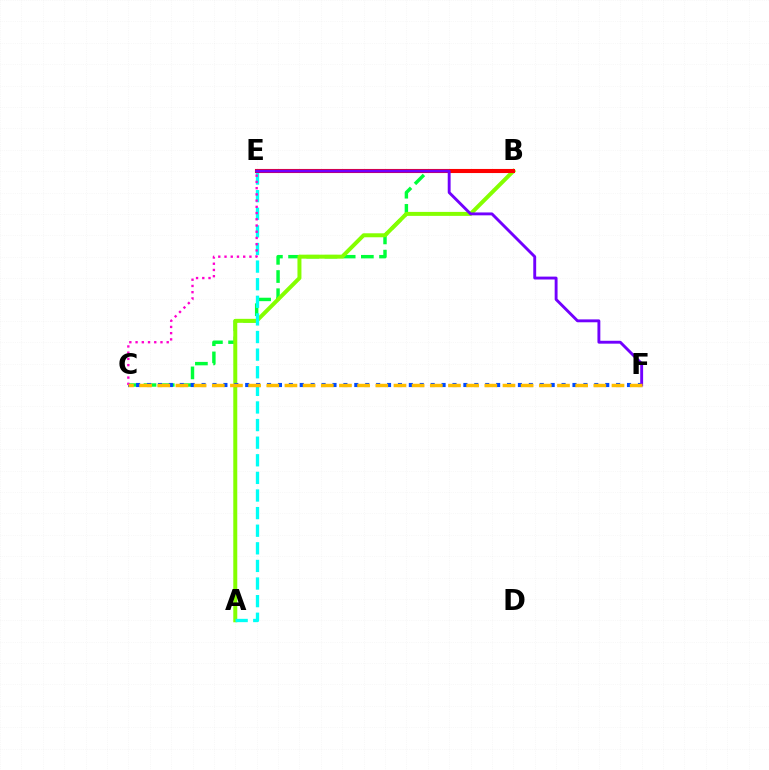{('B', 'C'): [{'color': '#00ff39', 'line_style': 'dashed', 'thickness': 2.47}], ('A', 'B'): [{'color': '#84ff00', 'line_style': 'solid', 'thickness': 2.87}], ('A', 'E'): [{'color': '#00fff6', 'line_style': 'dashed', 'thickness': 2.39}], ('B', 'E'): [{'color': '#ff0000', 'line_style': 'solid', 'thickness': 2.94}], ('C', 'F'): [{'color': '#004bff', 'line_style': 'dotted', 'thickness': 2.96}, {'color': '#ffbd00', 'line_style': 'dashed', 'thickness': 2.47}], ('C', 'E'): [{'color': '#ff00cf', 'line_style': 'dotted', 'thickness': 1.69}], ('E', 'F'): [{'color': '#7200ff', 'line_style': 'solid', 'thickness': 2.08}]}